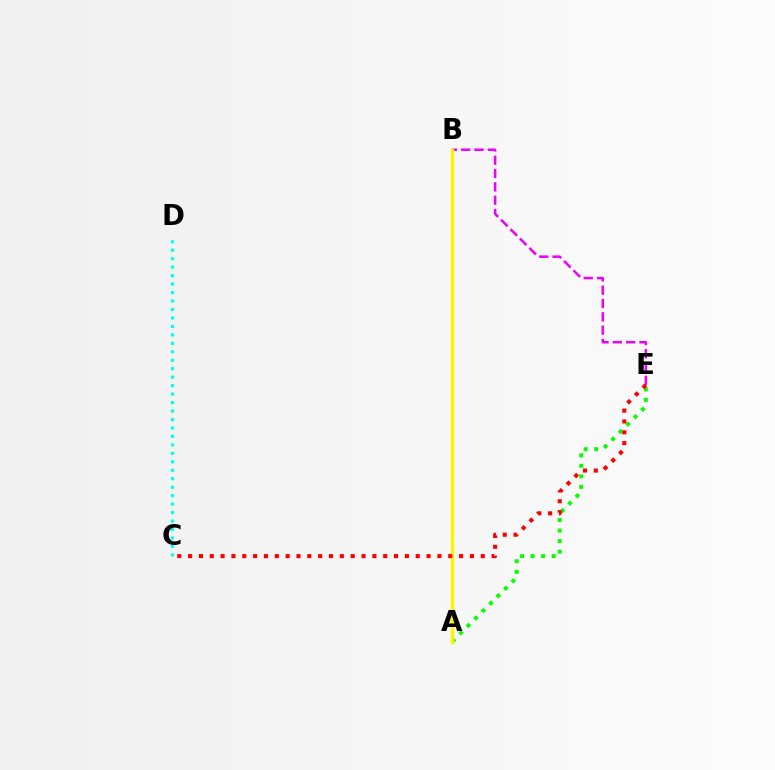{('A', 'B'): [{'color': '#0010ff', 'line_style': 'dashed', 'thickness': 2.14}, {'color': '#fcf500', 'line_style': 'solid', 'thickness': 2.42}], ('B', 'E'): [{'color': '#ee00ff', 'line_style': 'dashed', 'thickness': 1.81}], ('C', 'D'): [{'color': '#00fff6', 'line_style': 'dotted', 'thickness': 2.3}], ('A', 'E'): [{'color': '#08ff00', 'line_style': 'dotted', 'thickness': 2.86}], ('C', 'E'): [{'color': '#ff0000', 'line_style': 'dotted', 'thickness': 2.95}]}